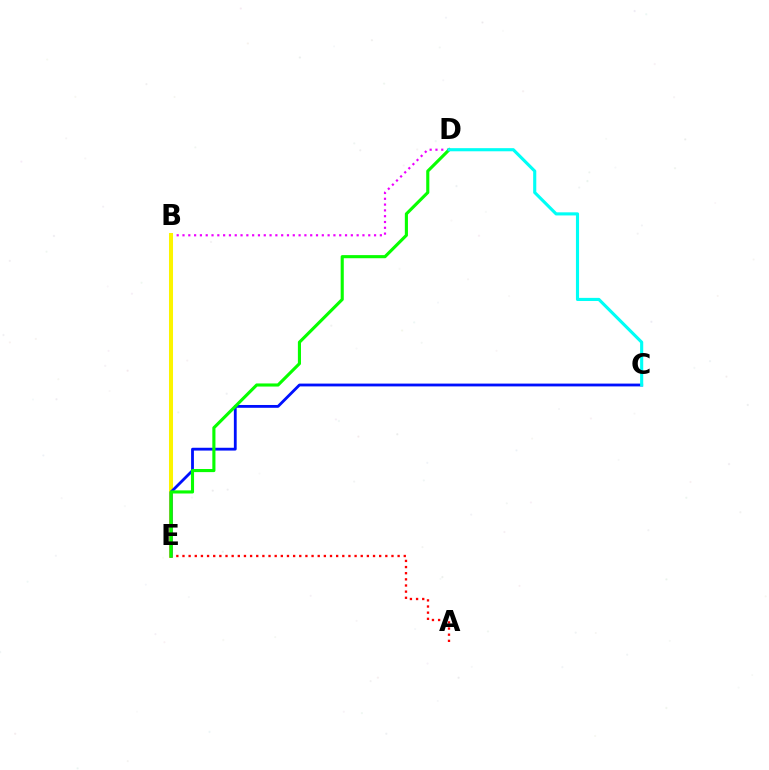{('B', 'D'): [{'color': '#ee00ff', 'line_style': 'dotted', 'thickness': 1.58}], ('A', 'E'): [{'color': '#ff0000', 'line_style': 'dotted', 'thickness': 1.67}], ('B', 'E'): [{'color': '#fcf500', 'line_style': 'solid', 'thickness': 2.89}], ('C', 'E'): [{'color': '#0010ff', 'line_style': 'solid', 'thickness': 2.03}], ('D', 'E'): [{'color': '#08ff00', 'line_style': 'solid', 'thickness': 2.24}], ('C', 'D'): [{'color': '#00fff6', 'line_style': 'solid', 'thickness': 2.25}]}